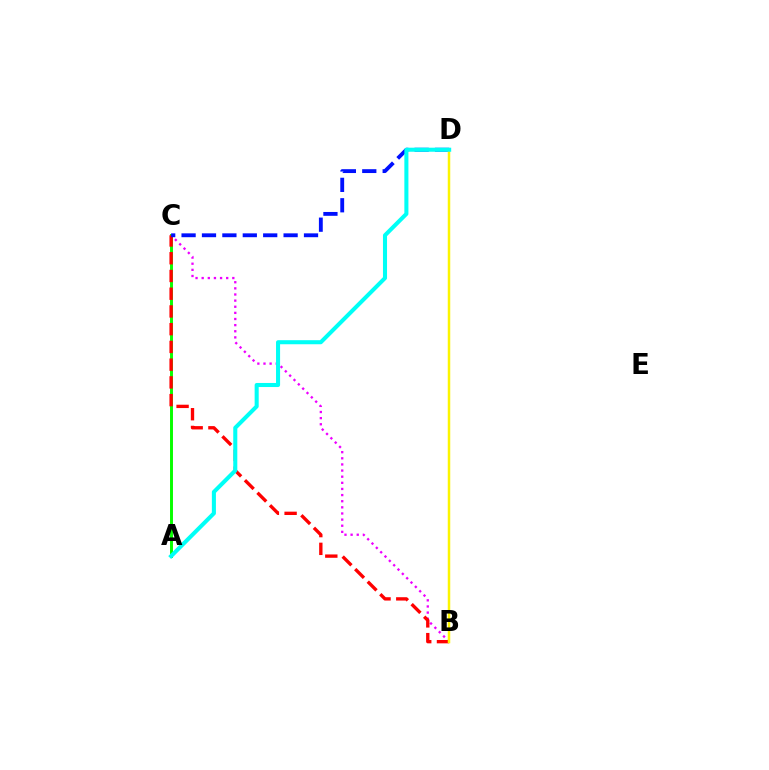{('B', 'C'): [{'color': '#ee00ff', 'line_style': 'dotted', 'thickness': 1.67}, {'color': '#ff0000', 'line_style': 'dashed', 'thickness': 2.41}], ('A', 'C'): [{'color': '#08ff00', 'line_style': 'solid', 'thickness': 2.12}], ('C', 'D'): [{'color': '#0010ff', 'line_style': 'dashed', 'thickness': 2.77}], ('B', 'D'): [{'color': '#fcf500', 'line_style': 'solid', 'thickness': 1.8}], ('A', 'D'): [{'color': '#00fff6', 'line_style': 'solid', 'thickness': 2.92}]}